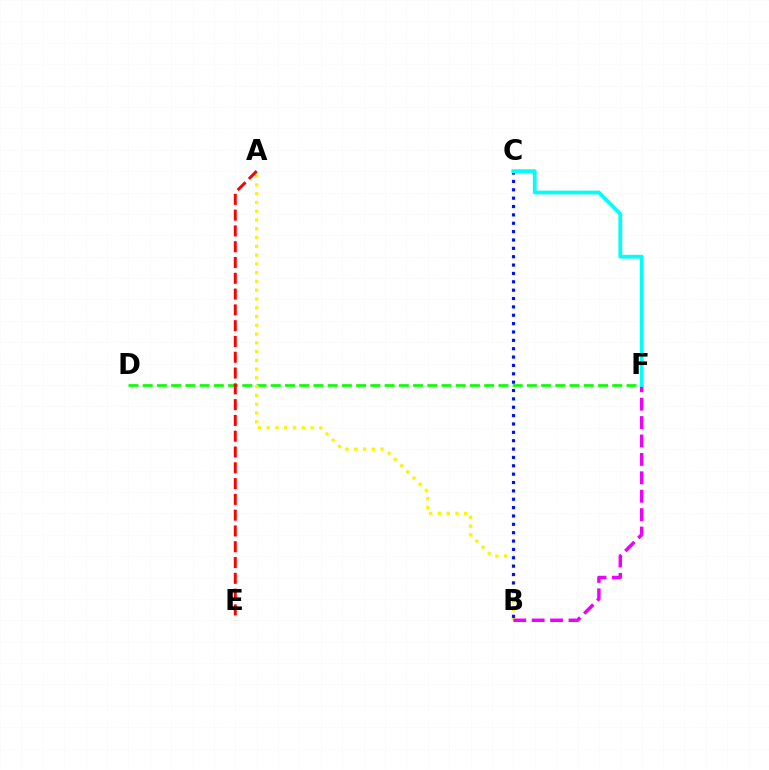{('D', 'F'): [{'color': '#08ff00', 'line_style': 'dashed', 'thickness': 1.93}], ('A', 'B'): [{'color': '#fcf500', 'line_style': 'dotted', 'thickness': 2.38}], ('B', 'C'): [{'color': '#0010ff', 'line_style': 'dotted', 'thickness': 2.27}], ('A', 'E'): [{'color': '#ff0000', 'line_style': 'dashed', 'thickness': 2.15}], ('B', 'F'): [{'color': '#ee00ff', 'line_style': 'dashed', 'thickness': 2.5}], ('C', 'F'): [{'color': '#00fff6', 'line_style': 'solid', 'thickness': 2.71}]}